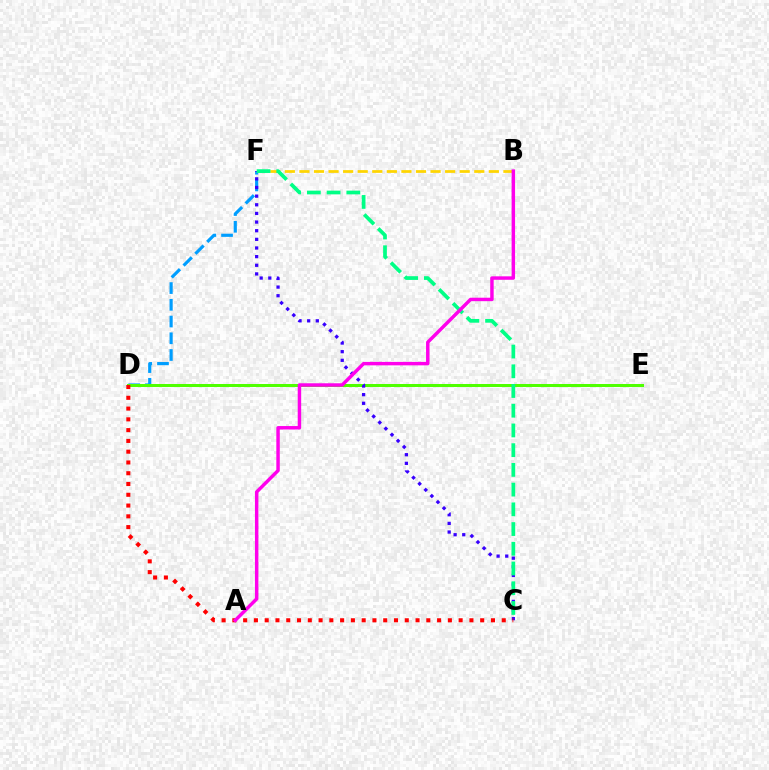{('D', 'F'): [{'color': '#009eff', 'line_style': 'dashed', 'thickness': 2.27}], ('D', 'E'): [{'color': '#4fff00', 'line_style': 'solid', 'thickness': 2.17}], ('B', 'F'): [{'color': '#ffd500', 'line_style': 'dashed', 'thickness': 1.98}], ('C', 'F'): [{'color': '#3700ff', 'line_style': 'dotted', 'thickness': 2.35}, {'color': '#00ff86', 'line_style': 'dashed', 'thickness': 2.68}], ('C', 'D'): [{'color': '#ff0000', 'line_style': 'dotted', 'thickness': 2.93}], ('A', 'B'): [{'color': '#ff00ed', 'line_style': 'solid', 'thickness': 2.49}]}